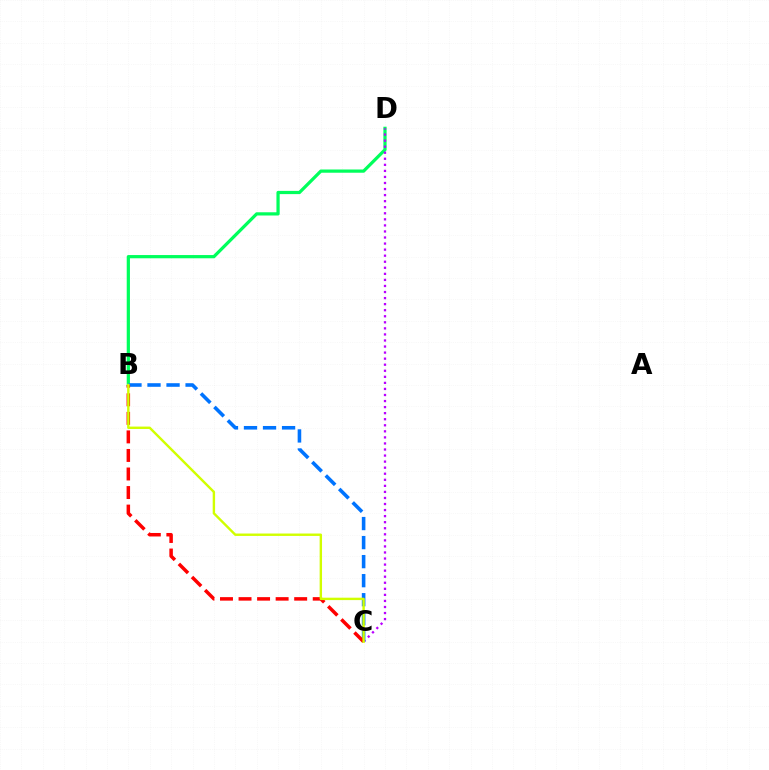{('B', 'D'): [{'color': '#00ff5c', 'line_style': 'solid', 'thickness': 2.33}], ('C', 'D'): [{'color': '#b900ff', 'line_style': 'dotted', 'thickness': 1.65}], ('B', 'C'): [{'color': '#0074ff', 'line_style': 'dashed', 'thickness': 2.59}, {'color': '#ff0000', 'line_style': 'dashed', 'thickness': 2.52}, {'color': '#d1ff00', 'line_style': 'solid', 'thickness': 1.73}]}